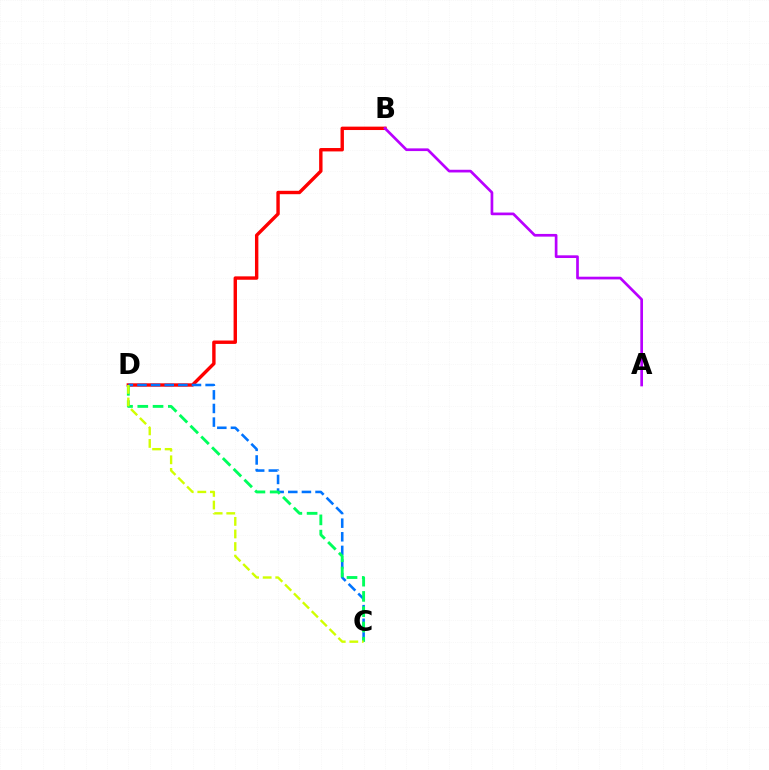{('B', 'D'): [{'color': '#ff0000', 'line_style': 'solid', 'thickness': 2.45}], ('C', 'D'): [{'color': '#0074ff', 'line_style': 'dashed', 'thickness': 1.85}, {'color': '#00ff5c', 'line_style': 'dashed', 'thickness': 2.07}, {'color': '#d1ff00', 'line_style': 'dashed', 'thickness': 1.71}], ('A', 'B'): [{'color': '#b900ff', 'line_style': 'solid', 'thickness': 1.94}]}